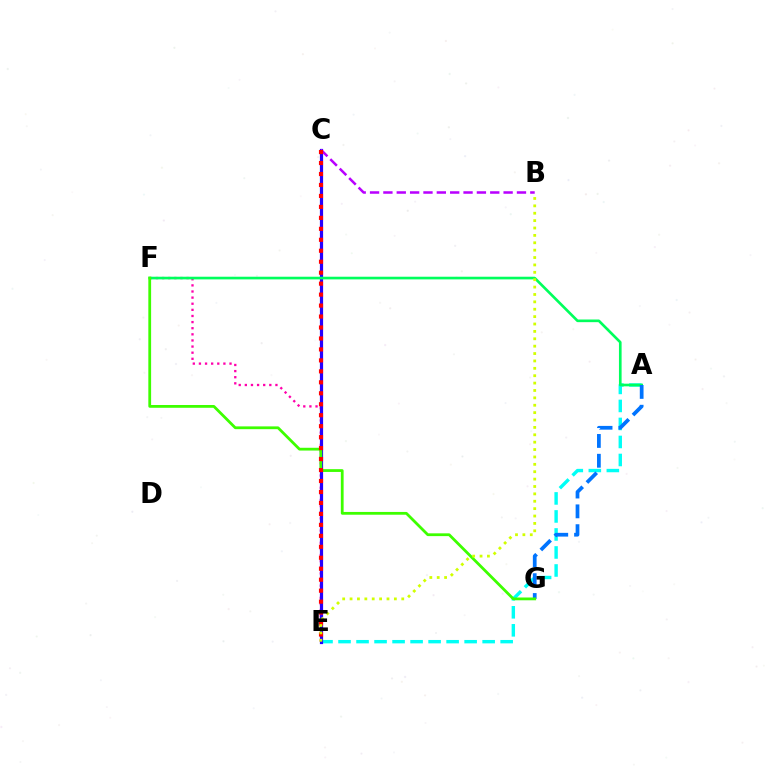{('A', 'E'): [{'color': '#00fff6', 'line_style': 'dashed', 'thickness': 2.45}], ('E', 'F'): [{'color': '#ff00ac', 'line_style': 'dotted', 'thickness': 1.66}], ('C', 'E'): [{'color': '#ff9400', 'line_style': 'dashed', 'thickness': 1.96}, {'color': '#2500ff', 'line_style': 'solid', 'thickness': 2.31}, {'color': '#ff0000', 'line_style': 'dotted', 'thickness': 2.98}], ('A', 'F'): [{'color': '#00ff5c', 'line_style': 'solid', 'thickness': 1.91}], ('A', 'G'): [{'color': '#0074ff', 'line_style': 'dashed', 'thickness': 2.69}], ('F', 'G'): [{'color': '#3dff00', 'line_style': 'solid', 'thickness': 2.0}], ('B', 'C'): [{'color': '#b900ff', 'line_style': 'dashed', 'thickness': 1.81}], ('B', 'E'): [{'color': '#d1ff00', 'line_style': 'dotted', 'thickness': 2.01}]}